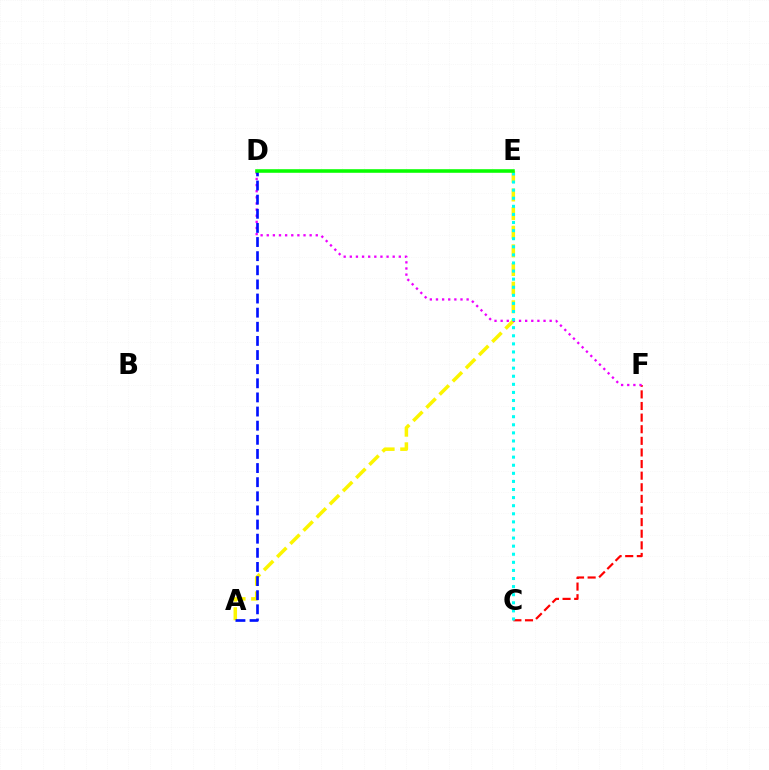{('C', 'F'): [{'color': '#ff0000', 'line_style': 'dashed', 'thickness': 1.58}], ('A', 'E'): [{'color': '#fcf500', 'line_style': 'dashed', 'thickness': 2.53}], ('D', 'F'): [{'color': '#ee00ff', 'line_style': 'dotted', 'thickness': 1.66}], ('A', 'D'): [{'color': '#0010ff', 'line_style': 'dashed', 'thickness': 1.92}], ('C', 'E'): [{'color': '#00fff6', 'line_style': 'dotted', 'thickness': 2.2}], ('D', 'E'): [{'color': '#08ff00', 'line_style': 'solid', 'thickness': 2.57}]}